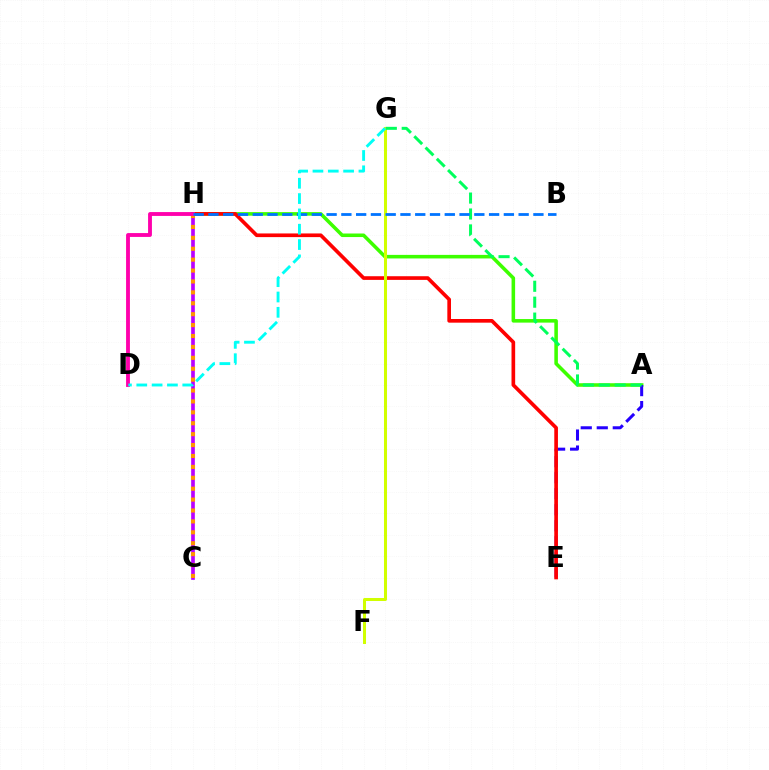{('A', 'H'): [{'color': '#3dff00', 'line_style': 'solid', 'thickness': 2.56}], ('C', 'H'): [{'color': '#b900ff', 'line_style': 'solid', 'thickness': 2.64}, {'color': '#ff9400', 'line_style': 'dotted', 'thickness': 2.96}], ('A', 'E'): [{'color': '#2500ff', 'line_style': 'dashed', 'thickness': 2.18}], ('E', 'H'): [{'color': '#ff0000', 'line_style': 'solid', 'thickness': 2.64}], ('F', 'G'): [{'color': '#d1ff00', 'line_style': 'solid', 'thickness': 2.17}], ('D', 'H'): [{'color': '#ff00ac', 'line_style': 'solid', 'thickness': 2.77}], ('A', 'G'): [{'color': '#00ff5c', 'line_style': 'dashed', 'thickness': 2.16}], ('B', 'H'): [{'color': '#0074ff', 'line_style': 'dashed', 'thickness': 2.01}], ('D', 'G'): [{'color': '#00fff6', 'line_style': 'dashed', 'thickness': 2.08}]}